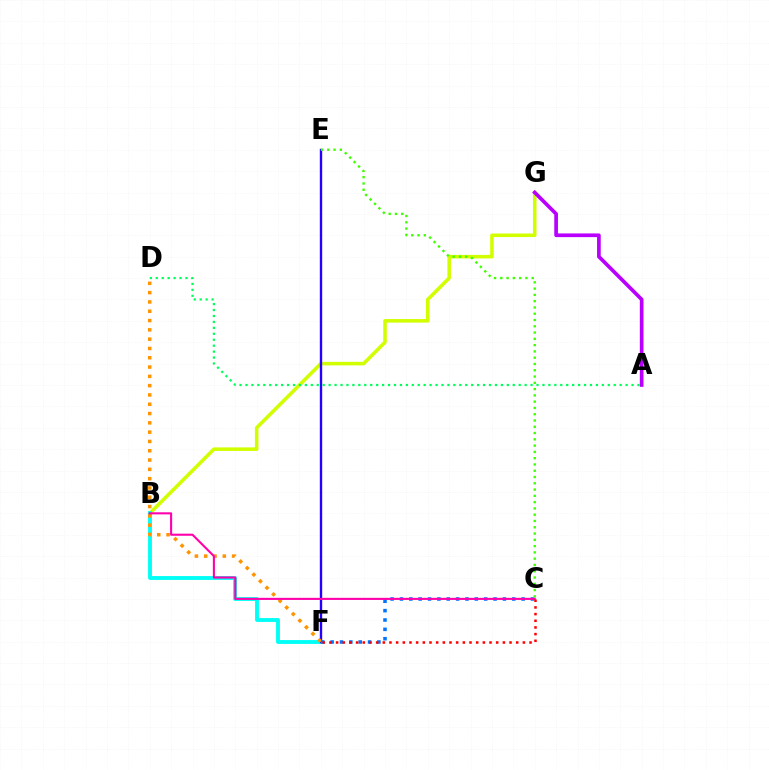{('B', 'G'): [{'color': '#d1ff00', 'line_style': 'solid', 'thickness': 2.56}], ('B', 'F'): [{'color': '#00fff6', 'line_style': 'solid', 'thickness': 2.78}], ('E', 'F'): [{'color': '#2500ff', 'line_style': 'solid', 'thickness': 1.71}], ('D', 'F'): [{'color': '#ff9400', 'line_style': 'dotted', 'thickness': 2.53}], ('A', 'D'): [{'color': '#00ff5c', 'line_style': 'dotted', 'thickness': 1.61}], ('A', 'G'): [{'color': '#b900ff', 'line_style': 'solid', 'thickness': 2.66}], ('C', 'F'): [{'color': '#0074ff', 'line_style': 'dotted', 'thickness': 2.54}, {'color': '#ff0000', 'line_style': 'dotted', 'thickness': 1.81}], ('C', 'E'): [{'color': '#3dff00', 'line_style': 'dotted', 'thickness': 1.71}], ('B', 'C'): [{'color': '#ff00ac', 'line_style': 'solid', 'thickness': 1.51}]}